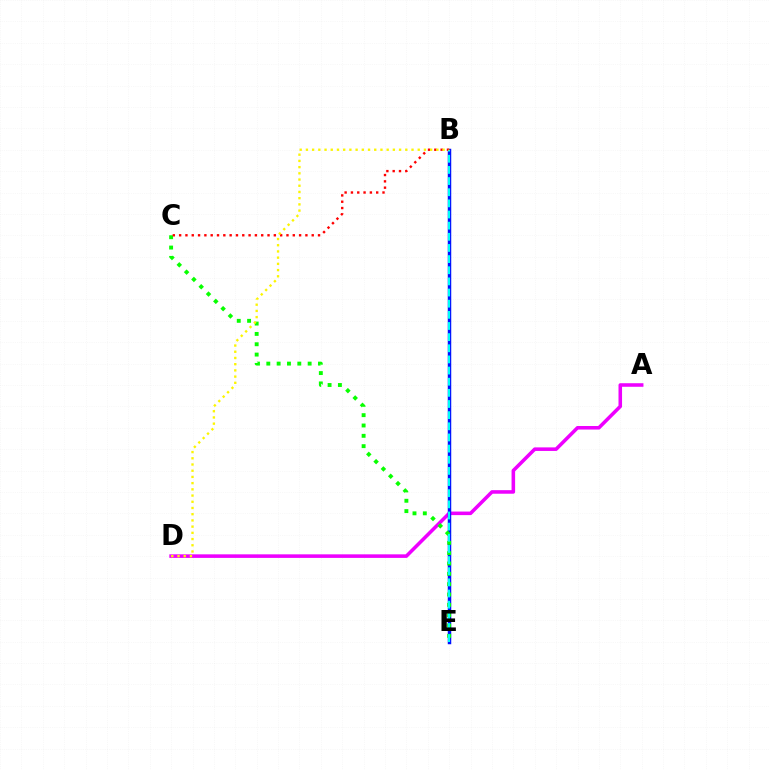{('A', 'D'): [{'color': '#ee00ff', 'line_style': 'solid', 'thickness': 2.56}], ('B', 'E'): [{'color': '#0010ff', 'line_style': 'solid', 'thickness': 2.5}, {'color': '#00fff6', 'line_style': 'dashed', 'thickness': 1.51}], ('C', 'E'): [{'color': '#08ff00', 'line_style': 'dotted', 'thickness': 2.81}], ('B', 'C'): [{'color': '#ff0000', 'line_style': 'dotted', 'thickness': 1.72}], ('B', 'D'): [{'color': '#fcf500', 'line_style': 'dotted', 'thickness': 1.69}]}